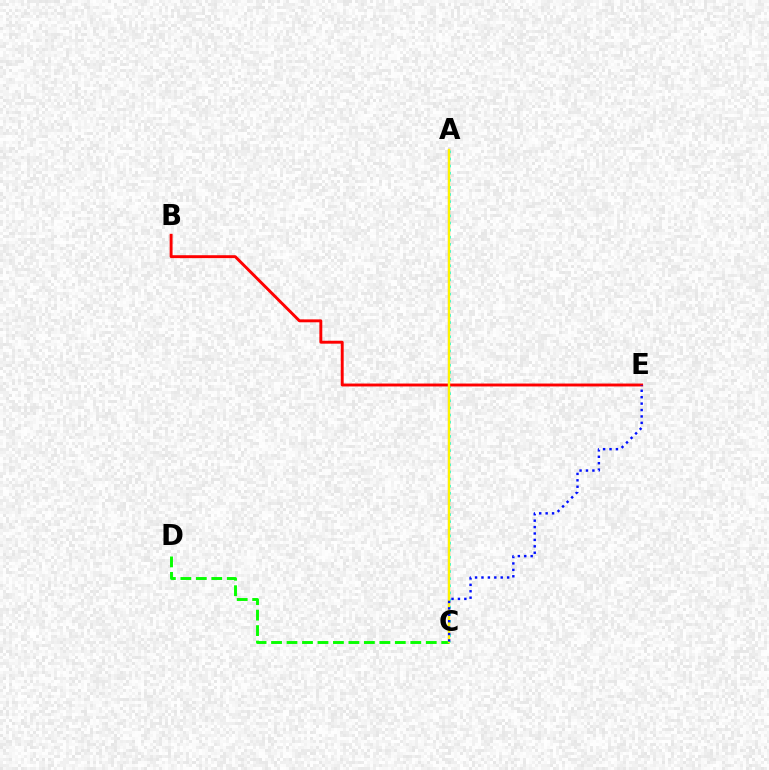{('A', 'C'): [{'color': '#ee00ff', 'line_style': 'solid', 'thickness': 1.54}, {'color': '#00fff6', 'line_style': 'dotted', 'thickness': 1.93}, {'color': '#fcf500', 'line_style': 'solid', 'thickness': 1.71}], ('C', 'D'): [{'color': '#08ff00', 'line_style': 'dashed', 'thickness': 2.1}], ('B', 'E'): [{'color': '#ff0000', 'line_style': 'solid', 'thickness': 2.09}], ('C', 'E'): [{'color': '#0010ff', 'line_style': 'dotted', 'thickness': 1.74}]}